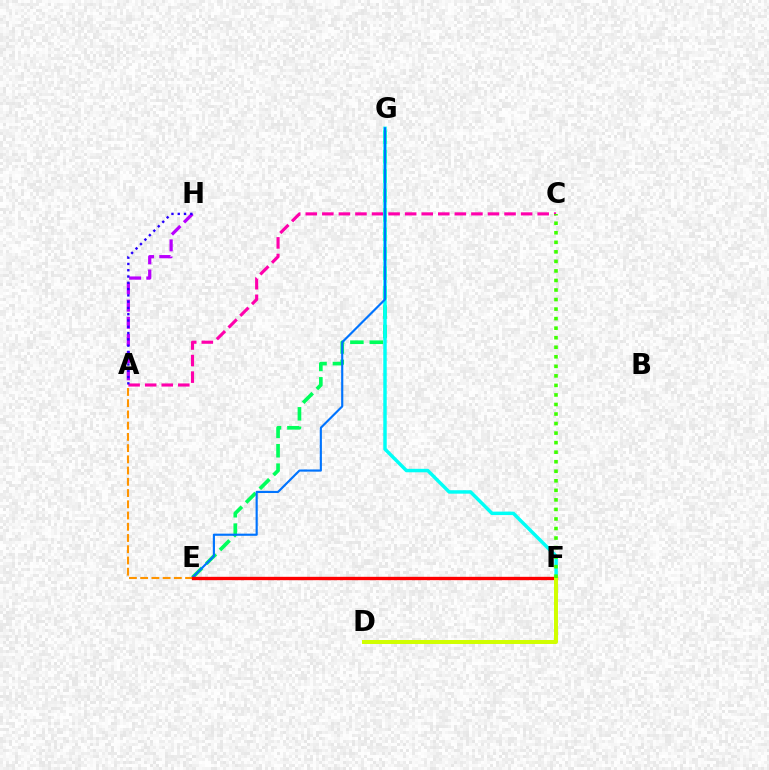{('E', 'G'): [{'color': '#00ff5c', 'line_style': 'dashed', 'thickness': 2.64}, {'color': '#0074ff', 'line_style': 'solid', 'thickness': 1.55}], ('A', 'C'): [{'color': '#ff00ac', 'line_style': 'dashed', 'thickness': 2.25}], ('F', 'G'): [{'color': '#00fff6', 'line_style': 'solid', 'thickness': 2.49}], ('A', 'E'): [{'color': '#ff9400', 'line_style': 'dashed', 'thickness': 1.53}], ('E', 'F'): [{'color': '#ff0000', 'line_style': 'solid', 'thickness': 2.41}], ('D', 'F'): [{'color': '#d1ff00', 'line_style': 'solid', 'thickness': 2.86}], ('C', 'F'): [{'color': '#3dff00', 'line_style': 'dotted', 'thickness': 2.59}], ('A', 'H'): [{'color': '#b900ff', 'line_style': 'dashed', 'thickness': 2.33}, {'color': '#2500ff', 'line_style': 'dotted', 'thickness': 1.71}]}